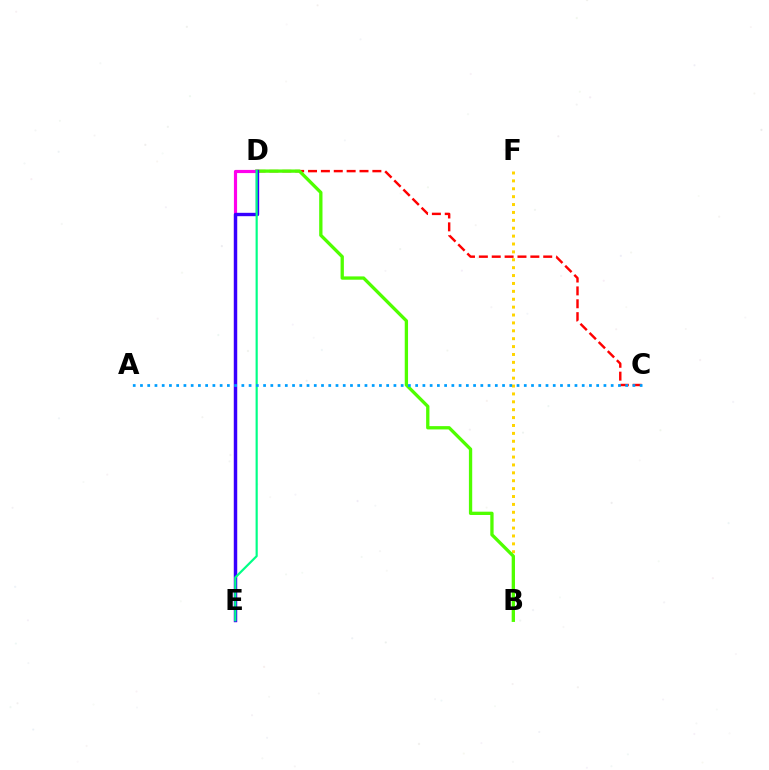{('C', 'D'): [{'color': '#ff0000', 'line_style': 'dashed', 'thickness': 1.75}], ('B', 'F'): [{'color': '#ffd500', 'line_style': 'dotted', 'thickness': 2.14}], ('B', 'D'): [{'color': '#4fff00', 'line_style': 'solid', 'thickness': 2.38}], ('D', 'E'): [{'color': '#ff00ed', 'line_style': 'solid', 'thickness': 2.28}, {'color': '#3700ff', 'line_style': 'solid', 'thickness': 2.42}, {'color': '#00ff86', 'line_style': 'solid', 'thickness': 1.57}], ('A', 'C'): [{'color': '#009eff', 'line_style': 'dotted', 'thickness': 1.97}]}